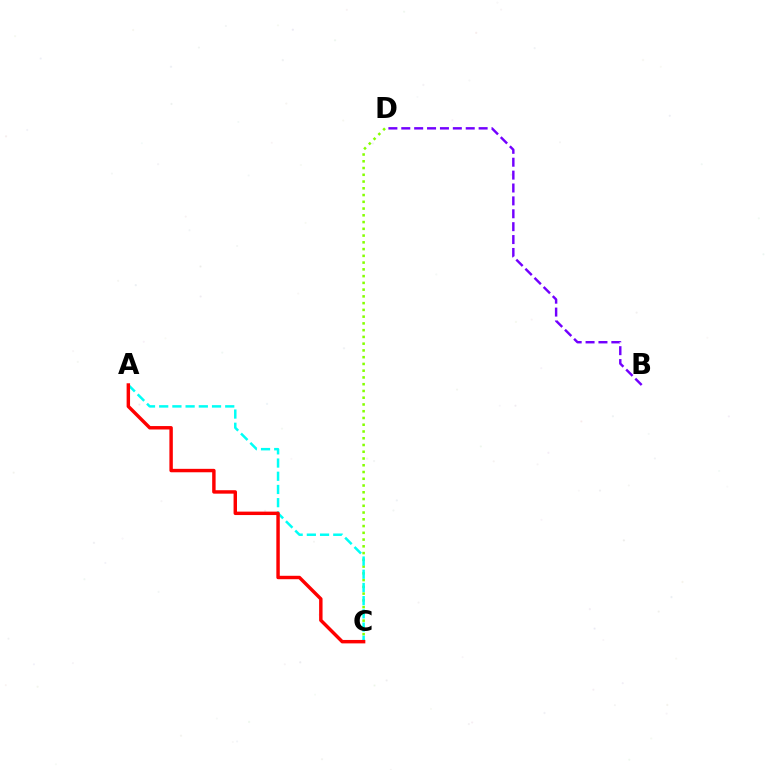{('C', 'D'): [{'color': '#84ff00', 'line_style': 'dotted', 'thickness': 1.84}], ('A', 'C'): [{'color': '#00fff6', 'line_style': 'dashed', 'thickness': 1.79}, {'color': '#ff0000', 'line_style': 'solid', 'thickness': 2.47}], ('B', 'D'): [{'color': '#7200ff', 'line_style': 'dashed', 'thickness': 1.75}]}